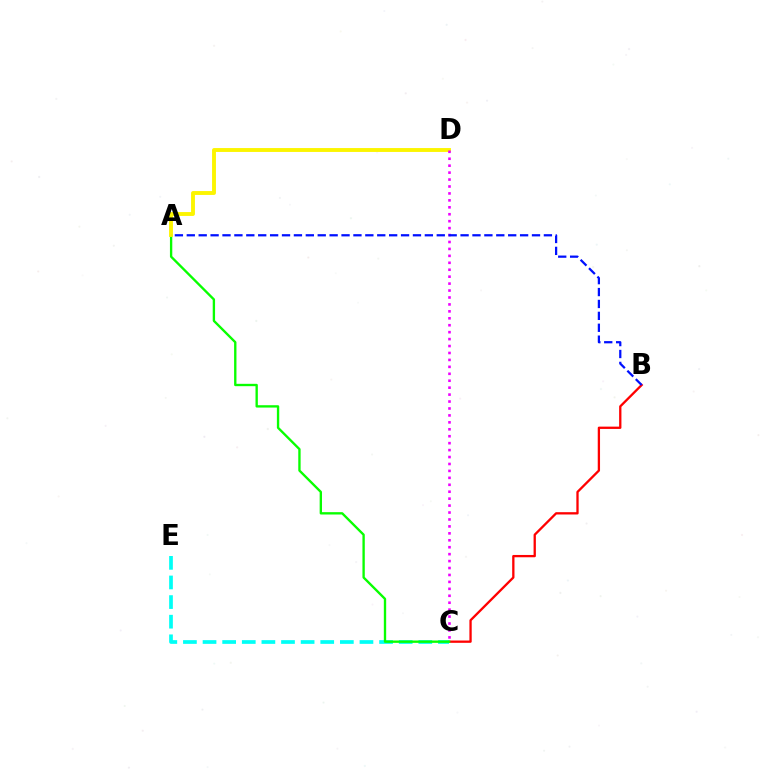{('B', 'C'): [{'color': '#ff0000', 'line_style': 'solid', 'thickness': 1.66}], ('C', 'E'): [{'color': '#00fff6', 'line_style': 'dashed', 'thickness': 2.66}], ('A', 'C'): [{'color': '#08ff00', 'line_style': 'solid', 'thickness': 1.69}], ('A', 'D'): [{'color': '#fcf500', 'line_style': 'solid', 'thickness': 2.79}], ('C', 'D'): [{'color': '#ee00ff', 'line_style': 'dotted', 'thickness': 1.88}], ('A', 'B'): [{'color': '#0010ff', 'line_style': 'dashed', 'thickness': 1.62}]}